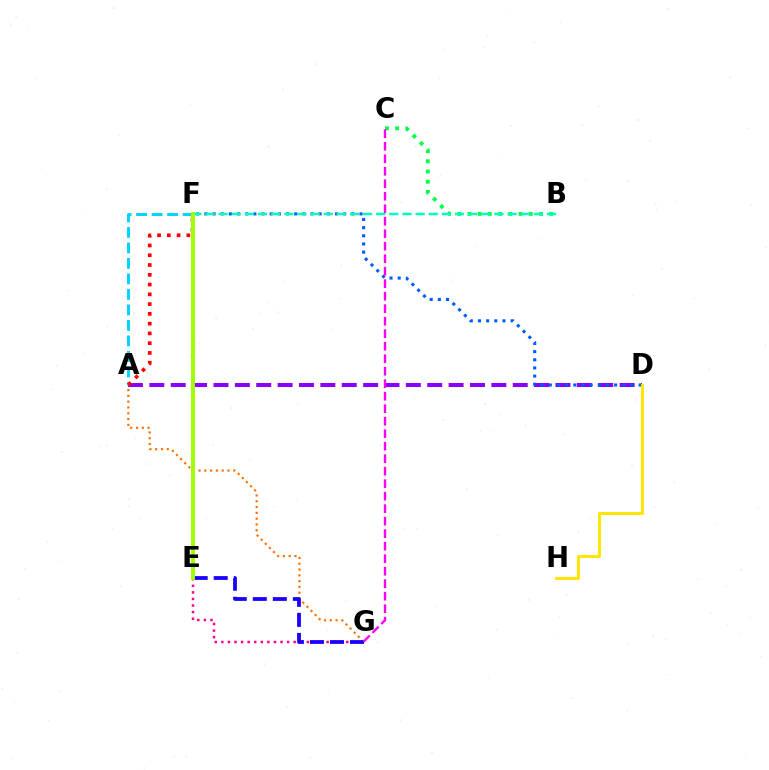{('A', 'D'): [{'color': '#8a00ff', 'line_style': 'dashed', 'thickness': 2.9}], ('A', 'F'): [{'color': '#00d3ff', 'line_style': 'dashed', 'thickness': 2.11}, {'color': '#ff0000', 'line_style': 'dotted', 'thickness': 2.65}], ('E', 'F'): [{'color': '#31ff00', 'line_style': 'dashed', 'thickness': 1.66}, {'color': '#a2ff00', 'line_style': 'solid', 'thickness': 2.87}], ('D', 'F'): [{'color': '#005dff', 'line_style': 'dotted', 'thickness': 2.22}], ('E', 'G'): [{'color': '#ff0088', 'line_style': 'dotted', 'thickness': 1.79}, {'color': '#1900ff', 'line_style': 'dashed', 'thickness': 2.72}], ('A', 'G'): [{'color': '#ff7000', 'line_style': 'dotted', 'thickness': 1.57}], ('D', 'H'): [{'color': '#ffe600', 'line_style': 'solid', 'thickness': 2.12}], ('B', 'C'): [{'color': '#00ff45', 'line_style': 'dotted', 'thickness': 2.78}], ('B', 'F'): [{'color': '#00ffbb', 'line_style': 'dashed', 'thickness': 1.78}], ('C', 'G'): [{'color': '#fa00f9', 'line_style': 'dashed', 'thickness': 1.7}]}